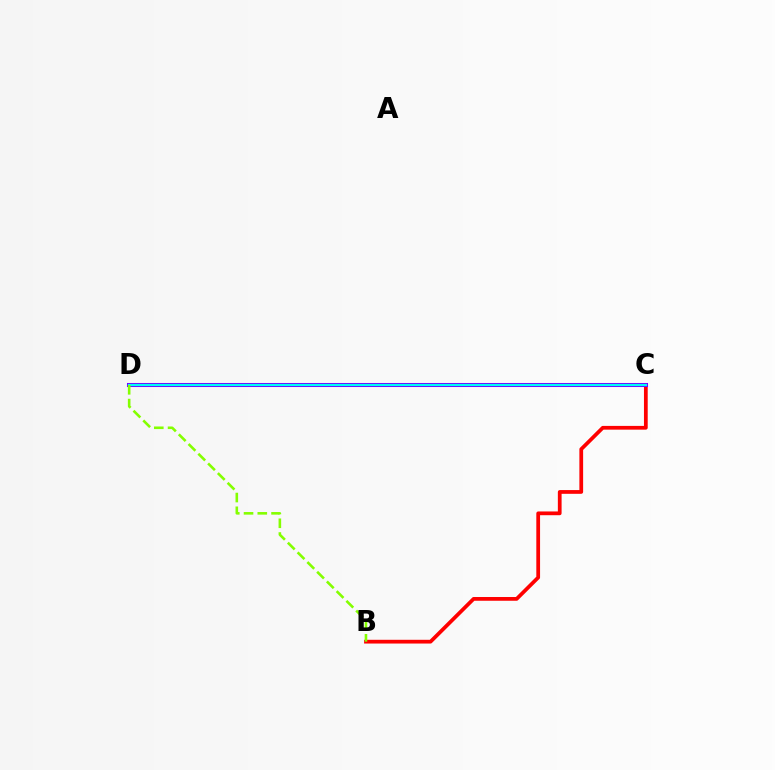{('B', 'C'): [{'color': '#ff0000', 'line_style': 'solid', 'thickness': 2.7}], ('C', 'D'): [{'color': '#7200ff', 'line_style': 'solid', 'thickness': 2.91}, {'color': '#00fff6', 'line_style': 'solid', 'thickness': 1.58}], ('B', 'D'): [{'color': '#84ff00', 'line_style': 'dashed', 'thickness': 1.87}]}